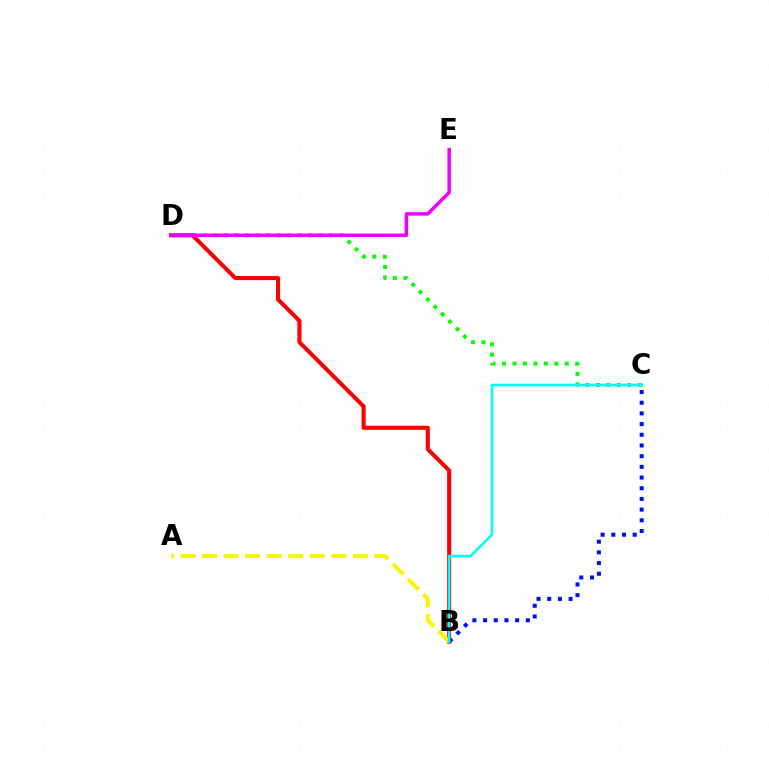{('B', 'D'): [{'color': '#ff0000', 'line_style': 'solid', 'thickness': 2.94}], ('A', 'B'): [{'color': '#fcf500', 'line_style': 'dashed', 'thickness': 2.93}], ('C', 'D'): [{'color': '#08ff00', 'line_style': 'dotted', 'thickness': 2.85}], ('B', 'C'): [{'color': '#0010ff', 'line_style': 'dotted', 'thickness': 2.9}, {'color': '#00fff6', 'line_style': 'solid', 'thickness': 1.83}], ('D', 'E'): [{'color': '#ee00ff', 'line_style': 'solid', 'thickness': 2.52}]}